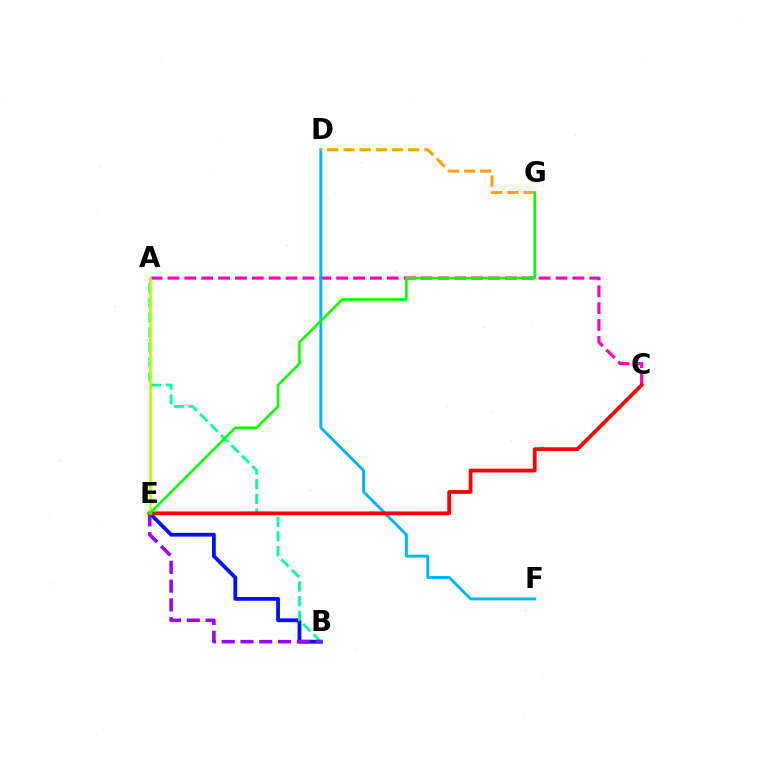{('B', 'E'): [{'color': '#0010ff', 'line_style': 'solid', 'thickness': 2.73}, {'color': '#9b00ff', 'line_style': 'dashed', 'thickness': 2.55}], ('A', 'B'): [{'color': '#00ff9d', 'line_style': 'dashed', 'thickness': 2.0}], ('A', 'C'): [{'color': '#ff00bd', 'line_style': 'dashed', 'thickness': 2.29}], ('D', 'F'): [{'color': '#00b5ff', 'line_style': 'solid', 'thickness': 2.09}], ('C', 'E'): [{'color': '#ff0000', 'line_style': 'solid', 'thickness': 2.73}], ('A', 'E'): [{'color': '#b3ff00', 'line_style': 'solid', 'thickness': 1.85}], ('D', 'G'): [{'color': '#ffa500', 'line_style': 'dashed', 'thickness': 2.2}], ('E', 'G'): [{'color': '#08ff00', 'line_style': 'solid', 'thickness': 1.87}]}